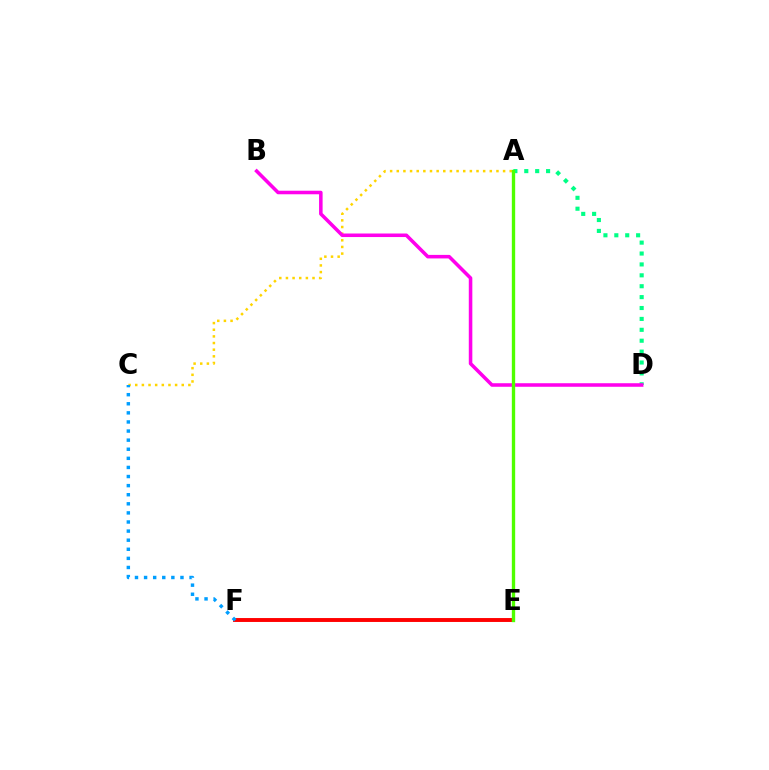{('A', 'D'): [{'color': '#00ff86', 'line_style': 'dotted', 'thickness': 2.96}], ('E', 'F'): [{'color': '#ff0000', 'line_style': 'solid', 'thickness': 2.81}], ('A', 'E'): [{'color': '#3700ff', 'line_style': 'dotted', 'thickness': 1.89}, {'color': '#4fff00', 'line_style': 'solid', 'thickness': 2.4}], ('A', 'C'): [{'color': '#ffd500', 'line_style': 'dotted', 'thickness': 1.81}], ('B', 'D'): [{'color': '#ff00ed', 'line_style': 'solid', 'thickness': 2.55}], ('C', 'F'): [{'color': '#009eff', 'line_style': 'dotted', 'thickness': 2.47}]}